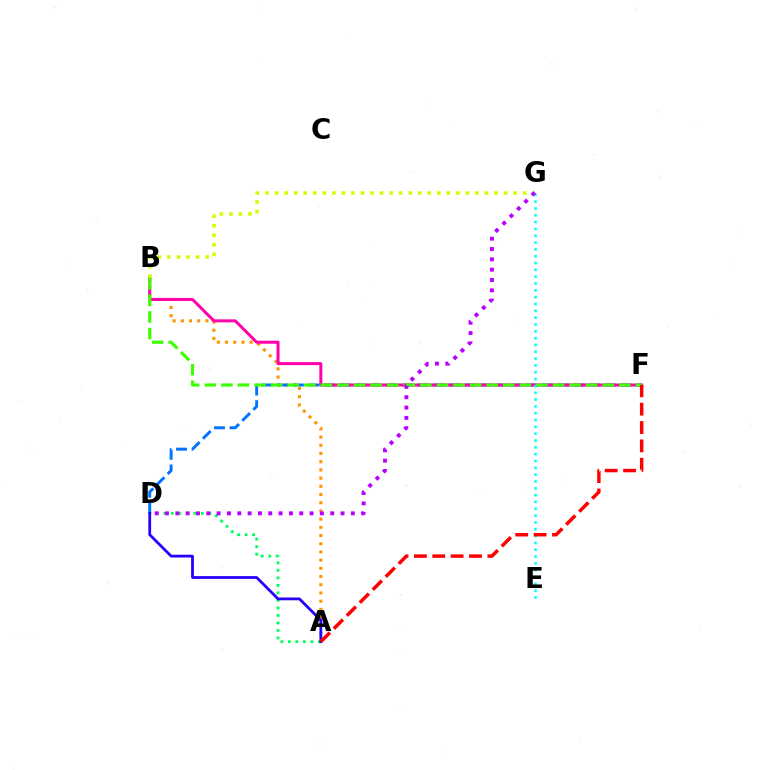{('A', 'B'): [{'color': '#ff9400', 'line_style': 'dotted', 'thickness': 2.23}], ('D', 'F'): [{'color': '#0074ff', 'line_style': 'dashed', 'thickness': 2.12}], ('B', 'F'): [{'color': '#ff00ac', 'line_style': 'solid', 'thickness': 2.16}, {'color': '#3dff00', 'line_style': 'dashed', 'thickness': 2.25}], ('A', 'D'): [{'color': '#00ff5c', 'line_style': 'dotted', 'thickness': 2.04}, {'color': '#2500ff', 'line_style': 'solid', 'thickness': 2.0}], ('E', 'G'): [{'color': '#00fff6', 'line_style': 'dotted', 'thickness': 1.85}], ('B', 'G'): [{'color': '#d1ff00', 'line_style': 'dotted', 'thickness': 2.59}], ('D', 'G'): [{'color': '#b900ff', 'line_style': 'dotted', 'thickness': 2.81}], ('A', 'F'): [{'color': '#ff0000', 'line_style': 'dashed', 'thickness': 2.5}]}